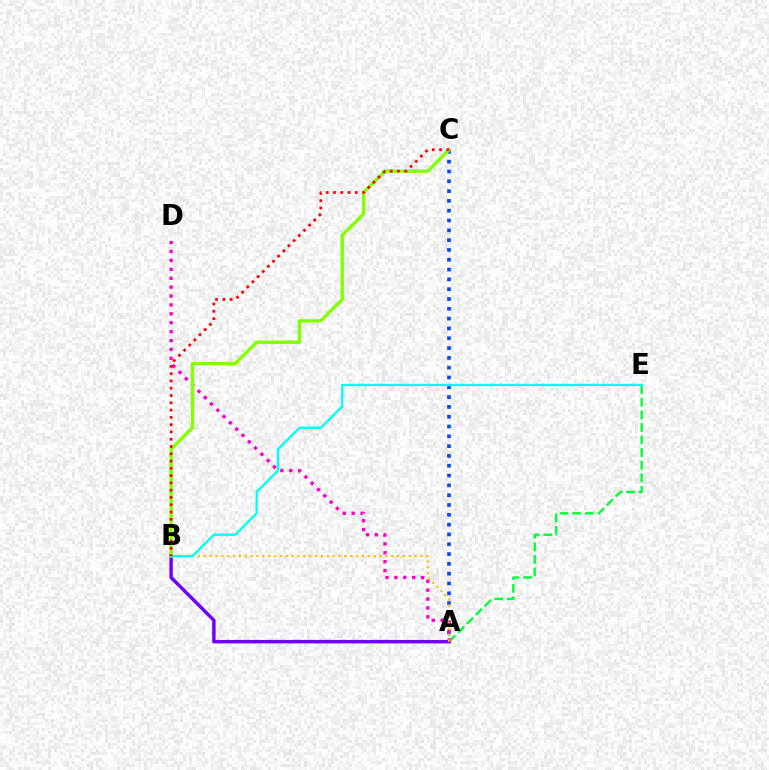{('A', 'E'): [{'color': '#00ff39', 'line_style': 'dashed', 'thickness': 1.71}], ('A', 'C'): [{'color': '#004bff', 'line_style': 'dotted', 'thickness': 2.67}], ('A', 'B'): [{'color': '#7200ff', 'line_style': 'solid', 'thickness': 2.51}, {'color': '#ffbd00', 'line_style': 'dotted', 'thickness': 1.59}], ('A', 'D'): [{'color': '#ff00cf', 'line_style': 'dotted', 'thickness': 2.42}], ('B', 'C'): [{'color': '#84ff00', 'line_style': 'solid', 'thickness': 2.41}, {'color': '#ff0000', 'line_style': 'dotted', 'thickness': 1.98}], ('B', 'E'): [{'color': '#00fff6', 'line_style': 'solid', 'thickness': 1.66}]}